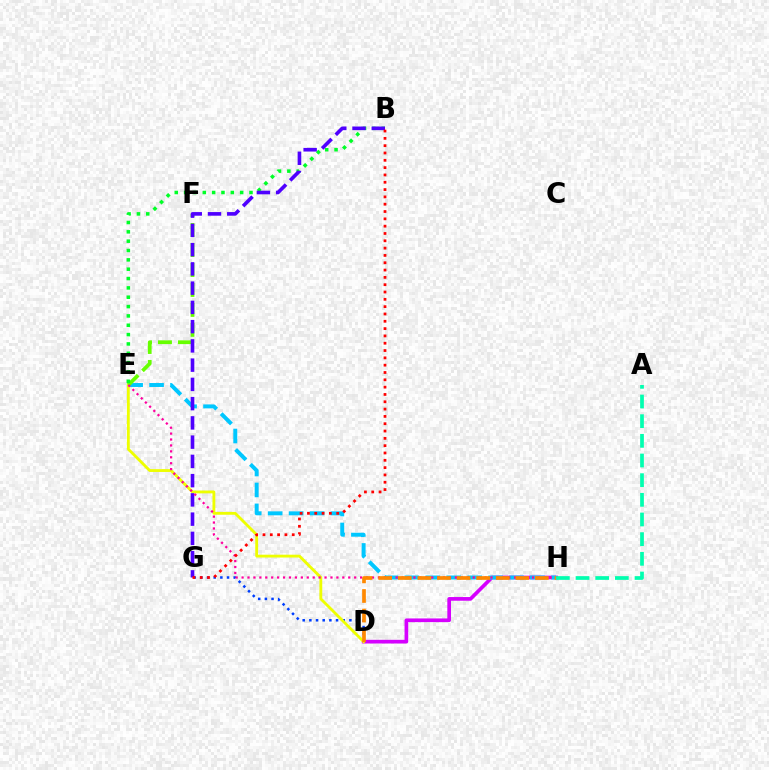{('D', 'H'): [{'color': '#d600ff', 'line_style': 'solid', 'thickness': 2.65}, {'color': '#ff8800', 'line_style': 'dashed', 'thickness': 2.66}], ('E', 'H'): [{'color': '#00c7ff', 'line_style': 'dashed', 'thickness': 2.84}, {'color': '#ff00a0', 'line_style': 'dotted', 'thickness': 1.61}], ('D', 'G'): [{'color': '#003fff', 'line_style': 'dotted', 'thickness': 1.81}], ('D', 'E'): [{'color': '#eeff00', 'line_style': 'solid', 'thickness': 2.04}], ('E', 'F'): [{'color': '#66ff00', 'line_style': 'dashed', 'thickness': 2.71}], ('B', 'E'): [{'color': '#00ff27', 'line_style': 'dotted', 'thickness': 2.54}], ('B', 'G'): [{'color': '#4f00ff', 'line_style': 'dashed', 'thickness': 2.62}, {'color': '#ff0000', 'line_style': 'dotted', 'thickness': 1.99}], ('A', 'H'): [{'color': '#00ffaf', 'line_style': 'dashed', 'thickness': 2.67}]}